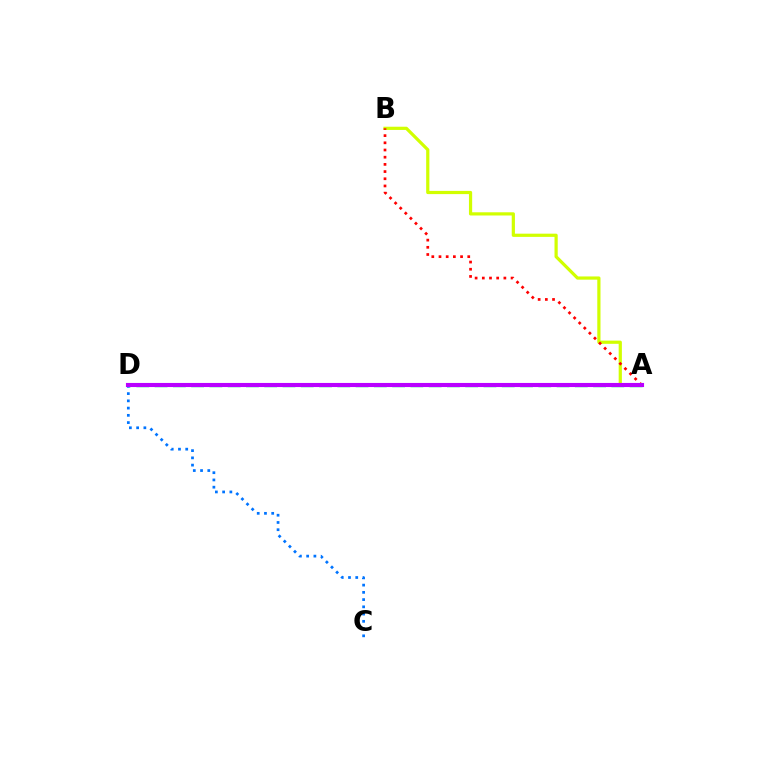{('A', 'B'): [{'color': '#d1ff00', 'line_style': 'solid', 'thickness': 2.31}, {'color': '#ff0000', 'line_style': 'dotted', 'thickness': 1.95}], ('C', 'D'): [{'color': '#0074ff', 'line_style': 'dotted', 'thickness': 1.97}], ('A', 'D'): [{'color': '#00ff5c', 'line_style': 'dashed', 'thickness': 2.48}, {'color': '#b900ff', 'line_style': 'solid', 'thickness': 2.96}]}